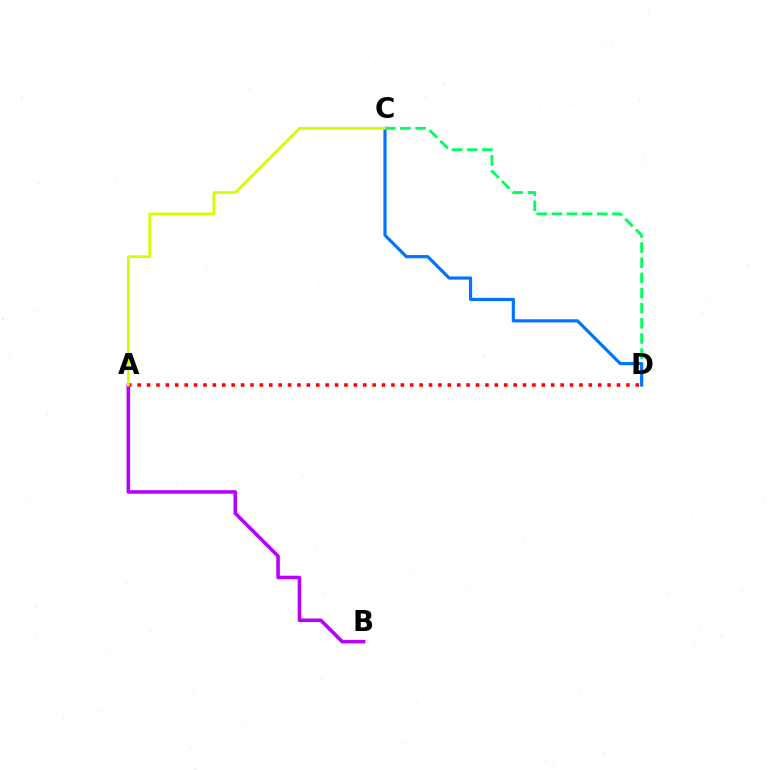{('A', 'D'): [{'color': '#ff0000', 'line_style': 'dotted', 'thickness': 2.55}], ('C', 'D'): [{'color': '#00ff5c', 'line_style': 'dashed', 'thickness': 2.06}, {'color': '#0074ff', 'line_style': 'solid', 'thickness': 2.28}], ('A', 'B'): [{'color': '#b900ff', 'line_style': 'solid', 'thickness': 2.56}], ('A', 'C'): [{'color': '#d1ff00', 'line_style': 'solid', 'thickness': 1.96}]}